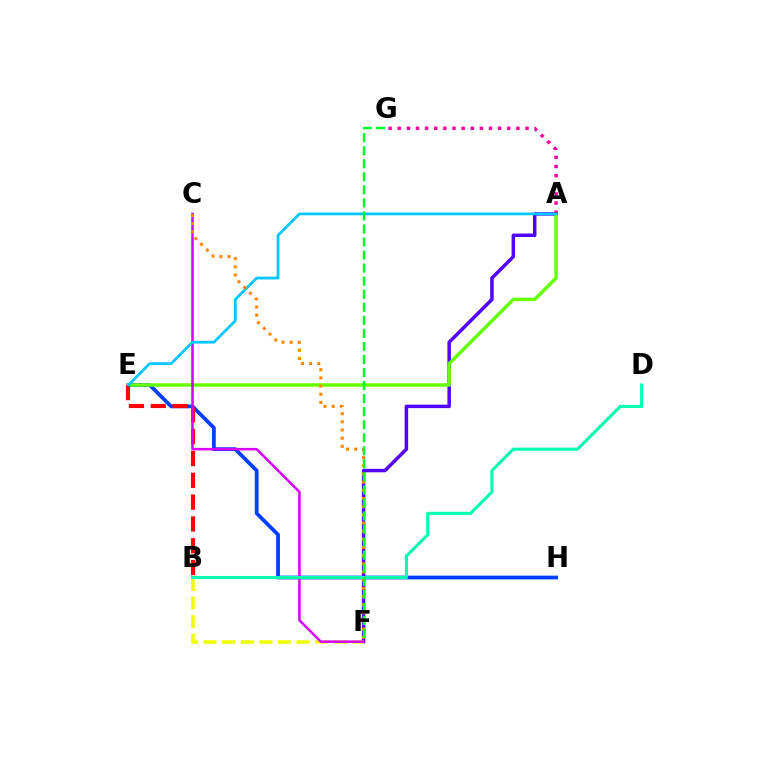{('E', 'H'): [{'color': '#003fff', 'line_style': 'solid', 'thickness': 2.7}], ('A', 'F'): [{'color': '#4f00ff', 'line_style': 'solid', 'thickness': 2.5}], ('A', 'E'): [{'color': '#66ff00', 'line_style': 'solid', 'thickness': 2.49}, {'color': '#00c7ff', 'line_style': 'solid', 'thickness': 2.0}], ('B', 'F'): [{'color': '#eeff00', 'line_style': 'dashed', 'thickness': 2.53}], ('A', 'G'): [{'color': '#ff00a0', 'line_style': 'dotted', 'thickness': 2.48}], ('B', 'E'): [{'color': '#ff0000', 'line_style': 'dashed', 'thickness': 2.96}], ('C', 'F'): [{'color': '#d600ff', 'line_style': 'solid', 'thickness': 1.83}, {'color': '#ff8800', 'line_style': 'dotted', 'thickness': 2.22}], ('B', 'D'): [{'color': '#00ffaf', 'line_style': 'solid', 'thickness': 2.22}], ('F', 'G'): [{'color': '#00ff27', 'line_style': 'dashed', 'thickness': 1.77}]}